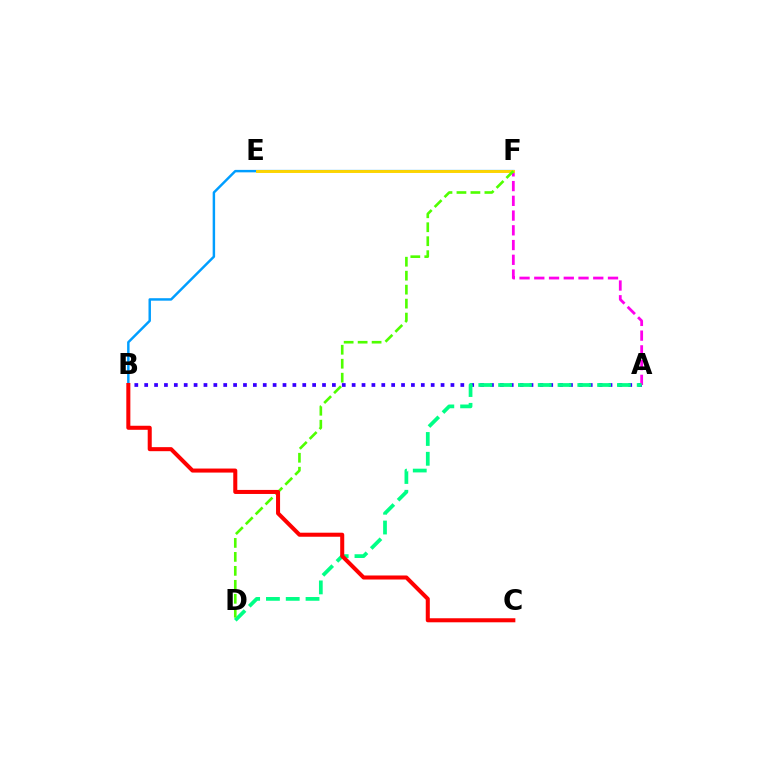{('B', 'F'): [{'color': '#009eff', 'line_style': 'solid', 'thickness': 1.77}], ('A', 'B'): [{'color': '#3700ff', 'line_style': 'dotted', 'thickness': 2.68}], ('A', 'F'): [{'color': '#ff00ed', 'line_style': 'dashed', 'thickness': 2.0}], ('E', 'F'): [{'color': '#ffd500', 'line_style': 'solid', 'thickness': 2.11}], ('A', 'D'): [{'color': '#00ff86', 'line_style': 'dashed', 'thickness': 2.69}], ('D', 'F'): [{'color': '#4fff00', 'line_style': 'dashed', 'thickness': 1.9}], ('B', 'C'): [{'color': '#ff0000', 'line_style': 'solid', 'thickness': 2.91}]}